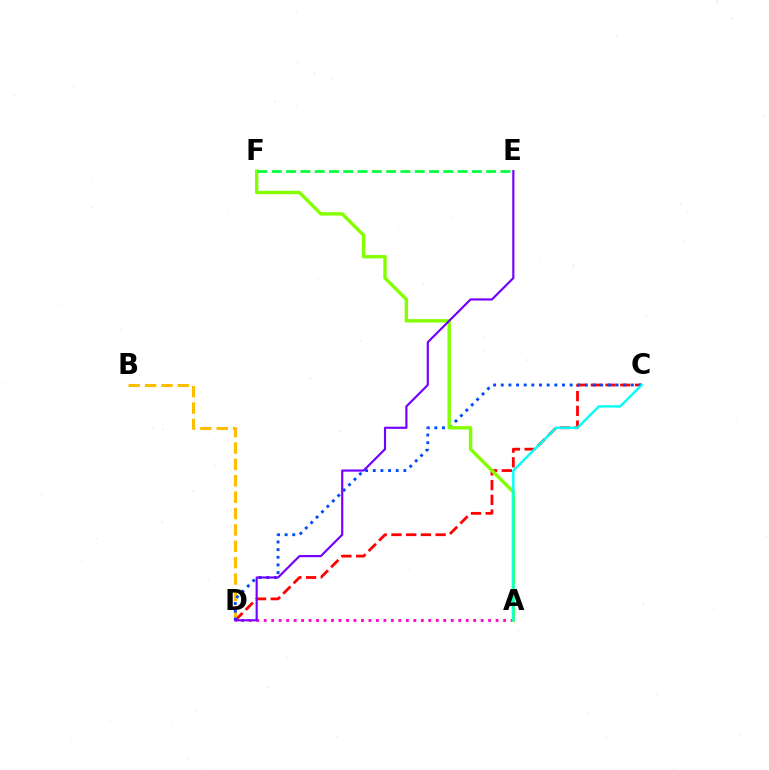{('A', 'D'): [{'color': '#ff00cf', 'line_style': 'dotted', 'thickness': 2.03}], ('C', 'D'): [{'color': '#ff0000', 'line_style': 'dashed', 'thickness': 2.0}, {'color': '#004bff', 'line_style': 'dotted', 'thickness': 2.08}], ('B', 'D'): [{'color': '#ffbd00', 'line_style': 'dashed', 'thickness': 2.23}], ('A', 'F'): [{'color': '#84ff00', 'line_style': 'solid', 'thickness': 2.45}], ('E', 'F'): [{'color': '#00ff39', 'line_style': 'dashed', 'thickness': 1.94}], ('A', 'C'): [{'color': '#00fff6', 'line_style': 'solid', 'thickness': 1.73}], ('D', 'E'): [{'color': '#7200ff', 'line_style': 'solid', 'thickness': 1.55}]}